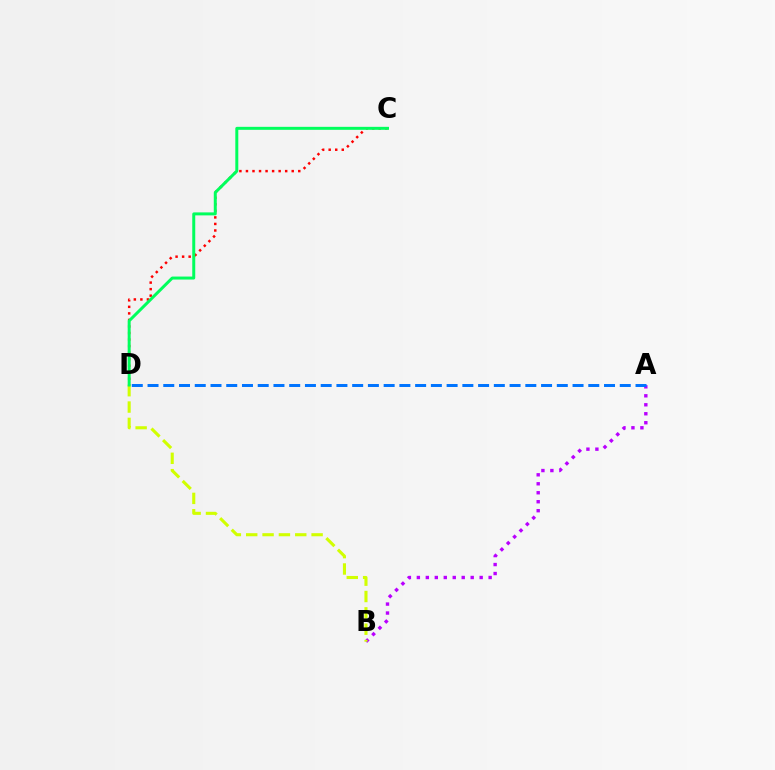{('C', 'D'): [{'color': '#ff0000', 'line_style': 'dotted', 'thickness': 1.78}, {'color': '#00ff5c', 'line_style': 'solid', 'thickness': 2.15}], ('A', 'B'): [{'color': '#b900ff', 'line_style': 'dotted', 'thickness': 2.44}], ('A', 'D'): [{'color': '#0074ff', 'line_style': 'dashed', 'thickness': 2.14}], ('B', 'D'): [{'color': '#d1ff00', 'line_style': 'dashed', 'thickness': 2.22}]}